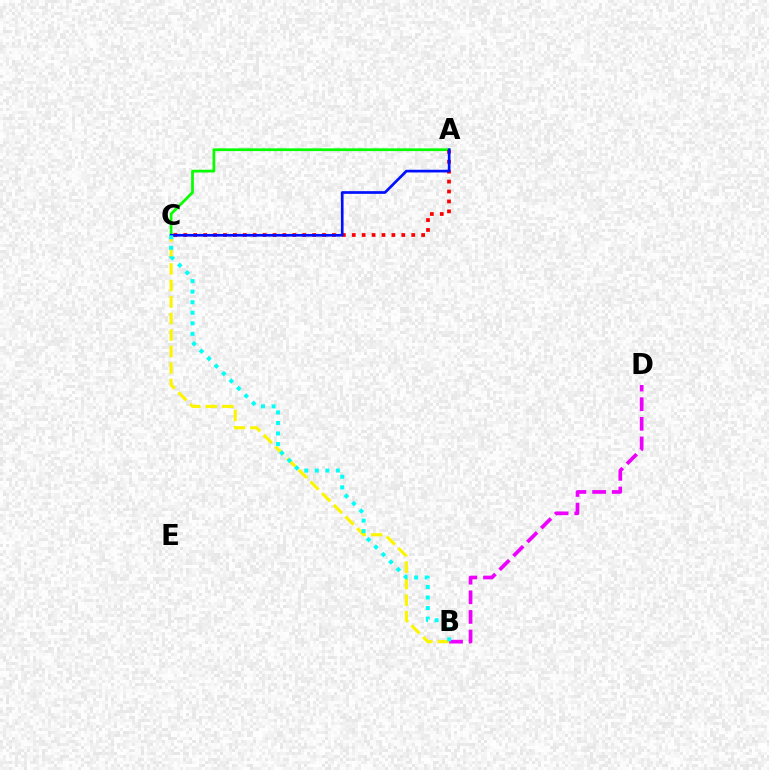{('B', 'C'): [{'color': '#fcf500', 'line_style': 'dashed', 'thickness': 2.24}, {'color': '#00fff6', 'line_style': 'dotted', 'thickness': 2.86}], ('A', 'C'): [{'color': '#08ff00', 'line_style': 'solid', 'thickness': 1.99}, {'color': '#ff0000', 'line_style': 'dotted', 'thickness': 2.69}, {'color': '#0010ff', 'line_style': 'solid', 'thickness': 1.94}], ('B', 'D'): [{'color': '#ee00ff', 'line_style': 'dashed', 'thickness': 2.67}]}